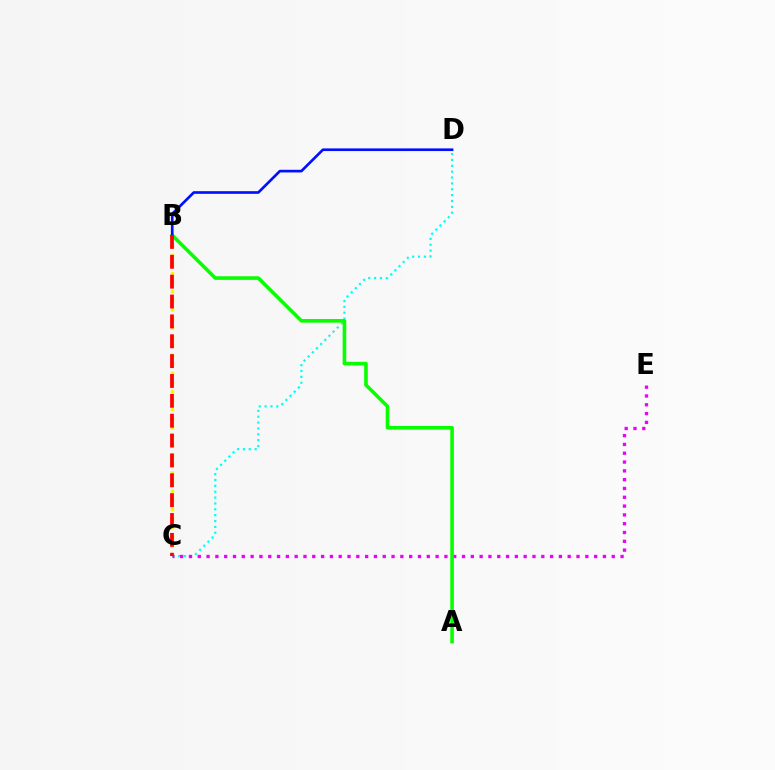{('B', 'C'): [{'color': '#fcf500', 'line_style': 'dotted', 'thickness': 2.46}, {'color': '#ff0000', 'line_style': 'dashed', 'thickness': 2.7}], ('C', 'D'): [{'color': '#00fff6', 'line_style': 'dotted', 'thickness': 1.59}], ('C', 'E'): [{'color': '#ee00ff', 'line_style': 'dotted', 'thickness': 2.39}], ('A', 'B'): [{'color': '#08ff00', 'line_style': 'solid', 'thickness': 2.59}], ('B', 'D'): [{'color': '#0010ff', 'line_style': 'solid', 'thickness': 1.92}]}